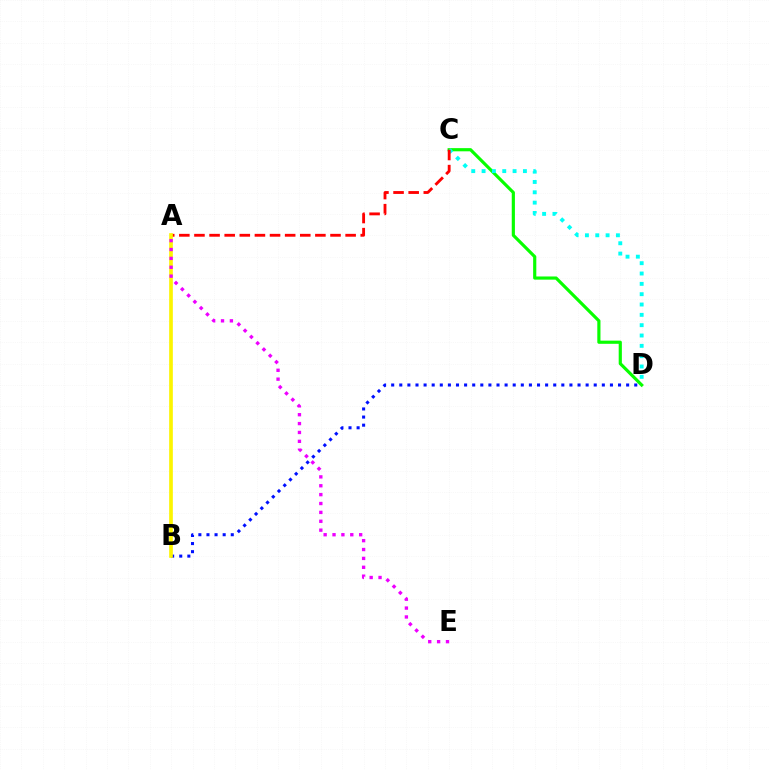{('C', 'D'): [{'color': '#08ff00', 'line_style': 'solid', 'thickness': 2.28}, {'color': '#00fff6', 'line_style': 'dotted', 'thickness': 2.81}], ('A', 'C'): [{'color': '#ff0000', 'line_style': 'dashed', 'thickness': 2.05}], ('B', 'D'): [{'color': '#0010ff', 'line_style': 'dotted', 'thickness': 2.2}], ('A', 'B'): [{'color': '#fcf500', 'line_style': 'solid', 'thickness': 2.64}], ('A', 'E'): [{'color': '#ee00ff', 'line_style': 'dotted', 'thickness': 2.41}]}